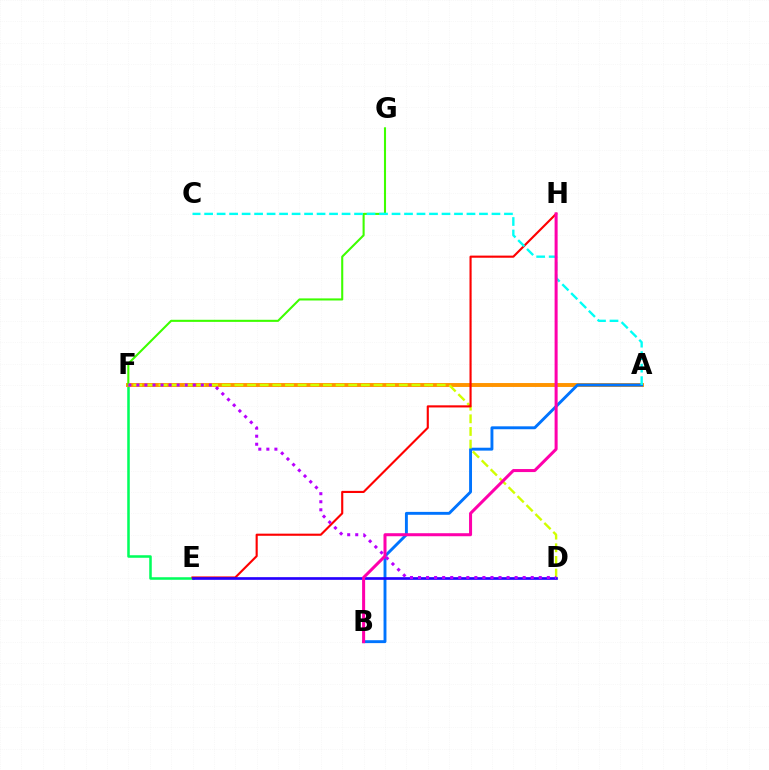{('E', 'F'): [{'color': '#00ff5c', 'line_style': 'solid', 'thickness': 1.83}], ('A', 'F'): [{'color': '#ff9400', 'line_style': 'solid', 'thickness': 2.82}], ('A', 'B'): [{'color': '#0074ff', 'line_style': 'solid', 'thickness': 2.09}], ('F', 'G'): [{'color': '#3dff00', 'line_style': 'solid', 'thickness': 1.5}], ('D', 'F'): [{'color': '#d1ff00', 'line_style': 'dashed', 'thickness': 1.72}, {'color': '#b900ff', 'line_style': 'dotted', 'thickness': 2.19}], ('E', 'H'): [{'color': '#ff0000', 'line_style': 'solid', 'thickness': 1.53}], ('A', 'C'): [{'color': '#00fff6', 'line_style': 'dashed', 'thickness': 1.7}], ('D', 'E'): [{'color': '#2500ff', 'line_style': 'solid', 'thickness': 1.92}], ('B', 'H'): [{'color': '#ff00ac', 'line_style': 'solid', 'thickness': 2.18}]}